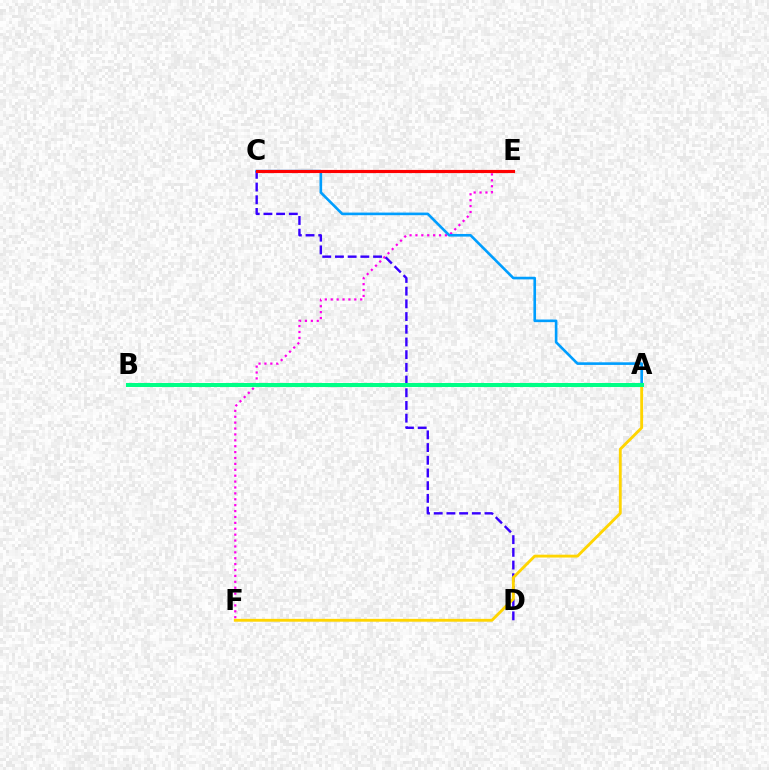{('E', 'F'): [{'color': '#ff00ed', 'line_style': 'dotted', 'thickness': 1.6}], ('A', 'C'): [{'color': '#009eff', 'line_style': 'solid', 'thickness': 1.89}], ('C', 'D'): [{'color': '#3700ff', 'line_style': 'dashed', 'thickness': 1.73}], ('C', 'E'): [{'color': '#4fff00', 'line_style': 'solid', 'thickness': 2.05}, {'color': '#ff0000', 'line_style': 'solid', 'thickness': 2.27}], ('A', 'F'): [{'color': '#ffd500', 'line_style': 'solid', 'thickness': 2.05}], ('A', 'B'): [{'color': '#00ff86', 'line_style': 'solid', 'thickness': 2.89}]}